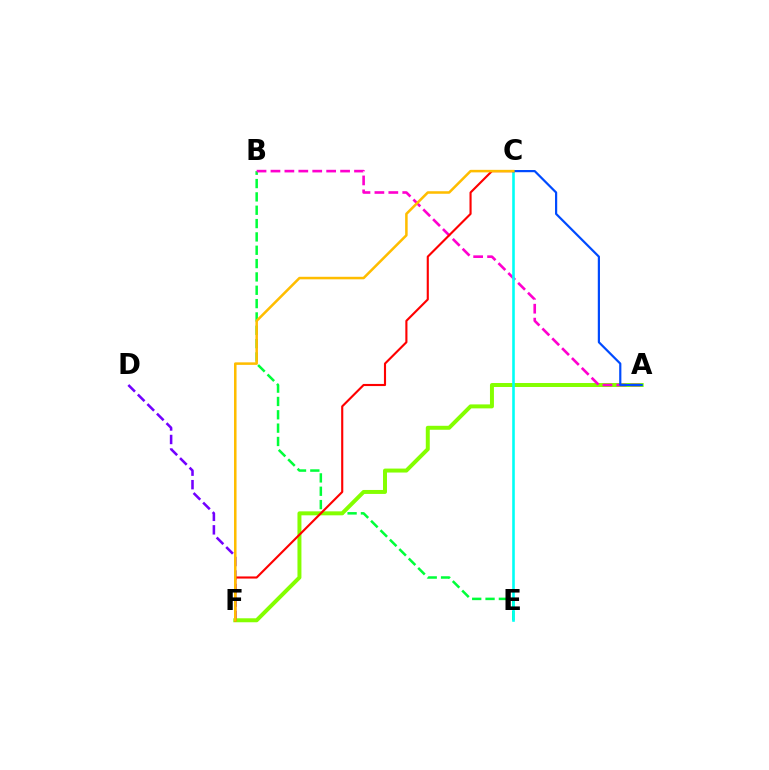{('D', 'F'): [{'color': '#7200ff', 'line_style': 'dashed', 'thickness': 1.84}], ('B', 'E'): [{'color': '#00ff39', 'line_style': 'dashed', 'thickness': 1.81}], ('A', 'F'): [{'color': '#84ff00', 'line_style': 'solid', 'thickness': 2.86}], ('A', 'B'): [{'color': '#ff00cf', 'line_style': 'dashed', 'thickness': 1.89}], ('C', 'E'): [{'color': '#00fff6', 'line_style': 'solid', 'thickness': 1.88}], ('C', 'F'): [{'color': '#ff0000', 'line_style': 'solid', 'thickness': 1.53}, {'color': '#ffbd00', 'line_style': 'solid', 'thickness': 1.82}], ('A', 'C'): [{'color': '#004bff', 'line_style': 'solid', 'thickness': 1.58}]}